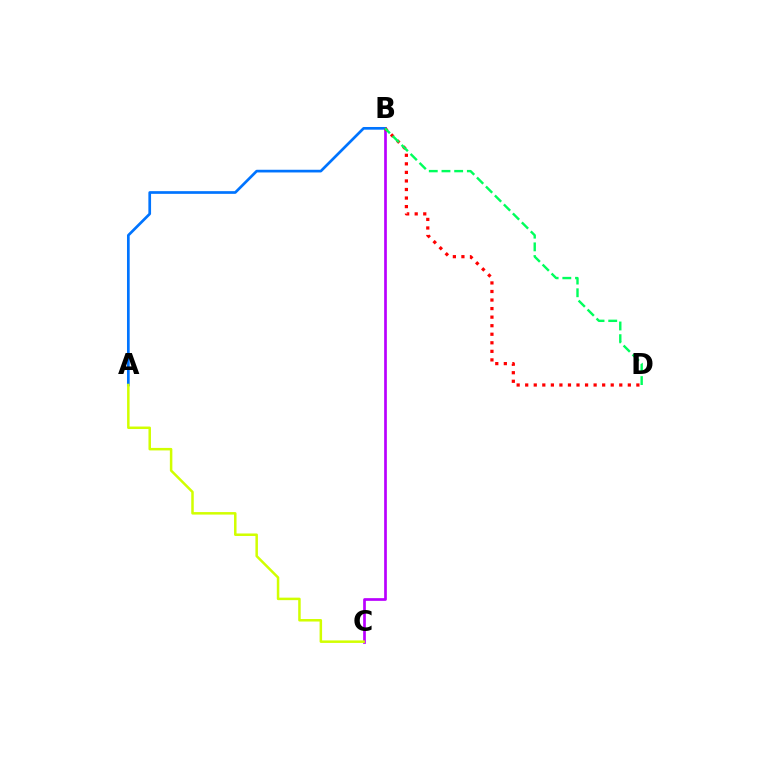{('B', 'C'): [{'color': '#b900ff', 'line_style': 'solid', 'thickness': 1.95}], ('A', 'B'): [{'color': '#0074ff', 'line_style': 'solid', 'thickness': 1.94}], ('A', 'C'): [{'color': '#d1ff00', 'line_style': 'solid', 'thickness': 1.81}], ('B', 'D'): [{'color': '#ff0000', 'line_style': 'dotted', 'thickness': 2.32}, {'color': '#00ff5c', 'line_style': 'dashed', 'thickness': 1.72}]}